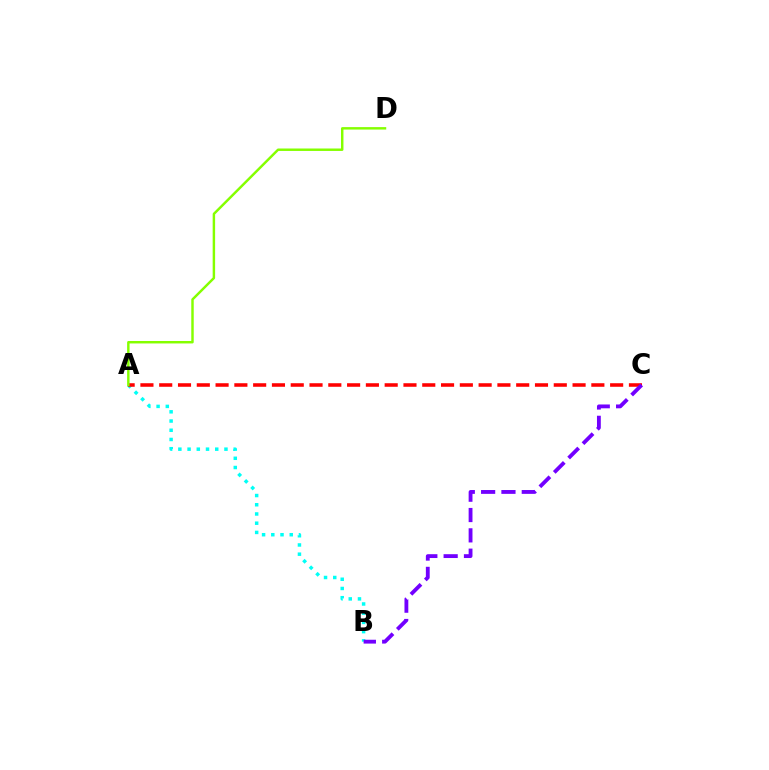{('A', 'B'): [{'color': '#00fff6', 'line_style': 'dotted', 'thickness': 2.51}], ('A', 'C'): [{'color': '#ff0000', 'line_style': 'dashed', 'thickness': 2.55}], ('A', 'D'): [{'color': '#84ff00', 'line_style': 'solid', 'thickness': 1.77}], ('B', 'C'): [{'color': '#7200ff', 'line_style': 'dashed', 'thickness': 2.76}]}